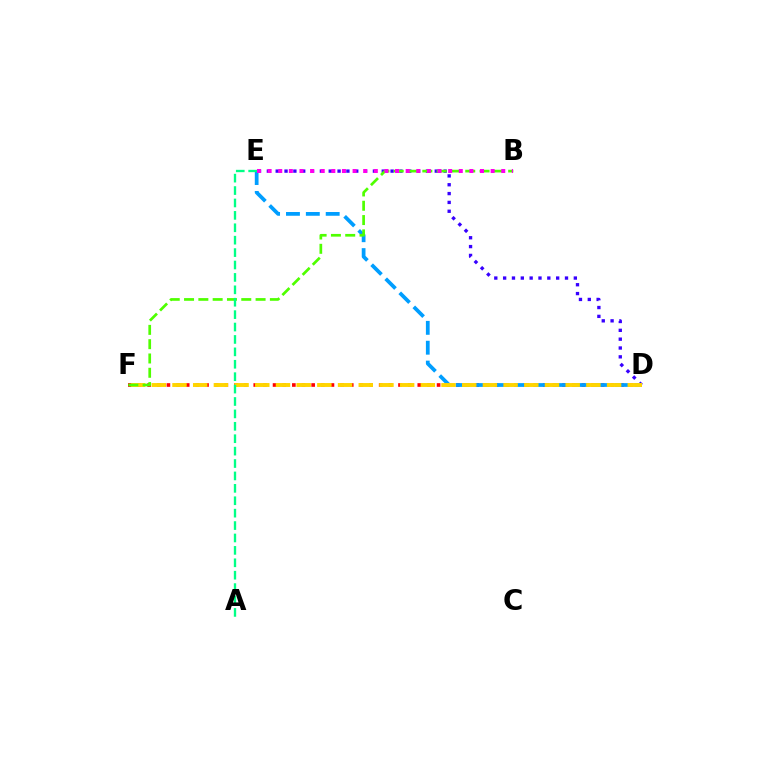{('D', 'E'): [{'color': '#3700ff', 'line_style': 'dotted', 'thickness': 2.4}, {'color': '#009eff', 'line_style': 'dashed', 'thickness': 2.7}], ('D', 'F'): [{'color': '#ff0000', 'line_style': 'dotted', 'thickness': 2.62}, {'color': '#ffd500', 'line_style': 'dashed', 'thickness': 2.81}], ('B', 'F'): [{'color': '#4fff00', 'line_style': 'dashed', 'thickness': 1.94}], ('A', 'E'): [{'color': '#00ff86', 'line_style': 'dashed', 'thickness': 1.69}], ('B', 'E'): [{'color': '#ff00ed', 'line_style': 'dotted', 'thickness': 2.89}]}